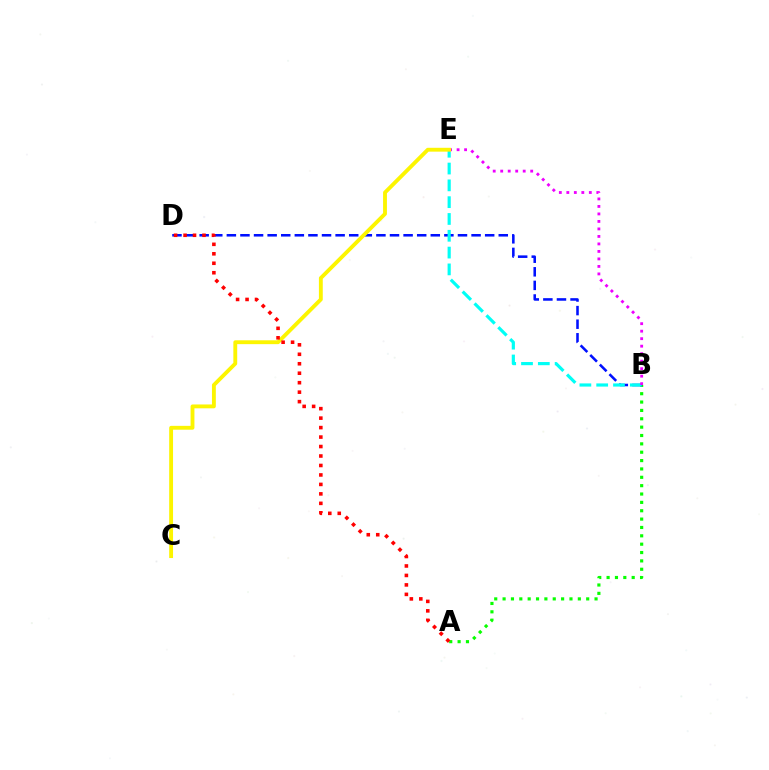{('A', 'B'): [{'color': '#08ff00', 'line_style': 'dotted', 'thickness': 2.27}], ('B', 'D'): [{'color': '#0010ff', 'line_style': 'dashed', 'thickness': 1.85}], ('B', 'E'): [{'color': '#00fff6', 'line_style': 'dashed', 'thickness': 2.28}, {'color': '#ee00ff', 'line_style': 'dotted', 'thickness': 2.04}], ('C', 'E'): [{'color': '#fcf500', 'line_style': 'solid', 'thickness': 2.77}], ('A', 'D'): [{'color': '#ff0000', 'line_style': 'dotted', 'thickness': 2.57}]}